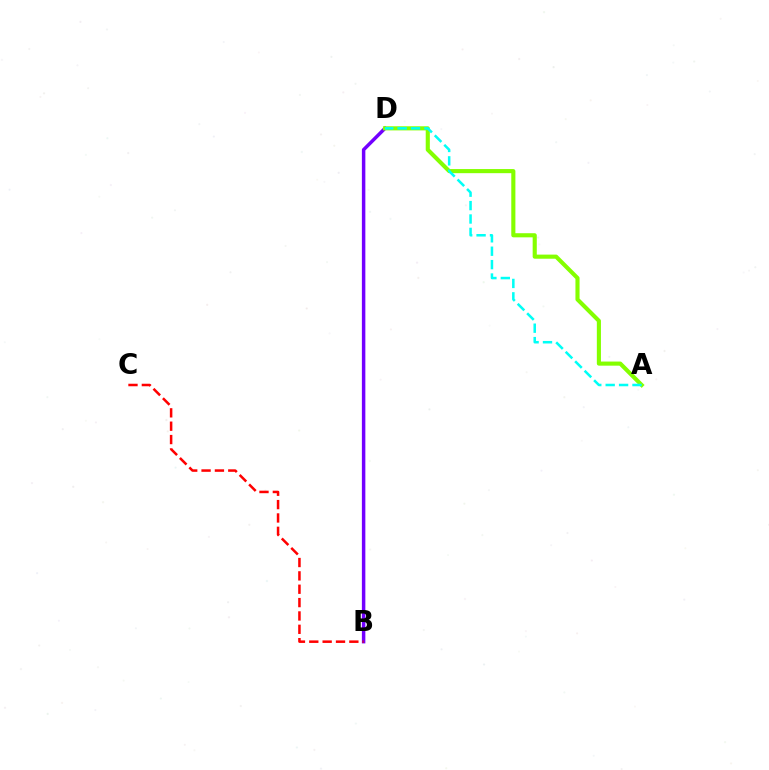{('B', 'D'): [{'color': '#7200ff', 'line_style': 'solid', 'thickness': 2.5}], ('B', 'C'): [{'color': '#ff0000', 'line_style': 'dashed', 'thickness': 1.81}], ('A', 'D'): [{'color': '#84ff00', 'line_style': 'solid', 'thickness': 2.96}, {'color': '#00fff6', 'line_style': 'dashed', 'thickness': 1.82}]}